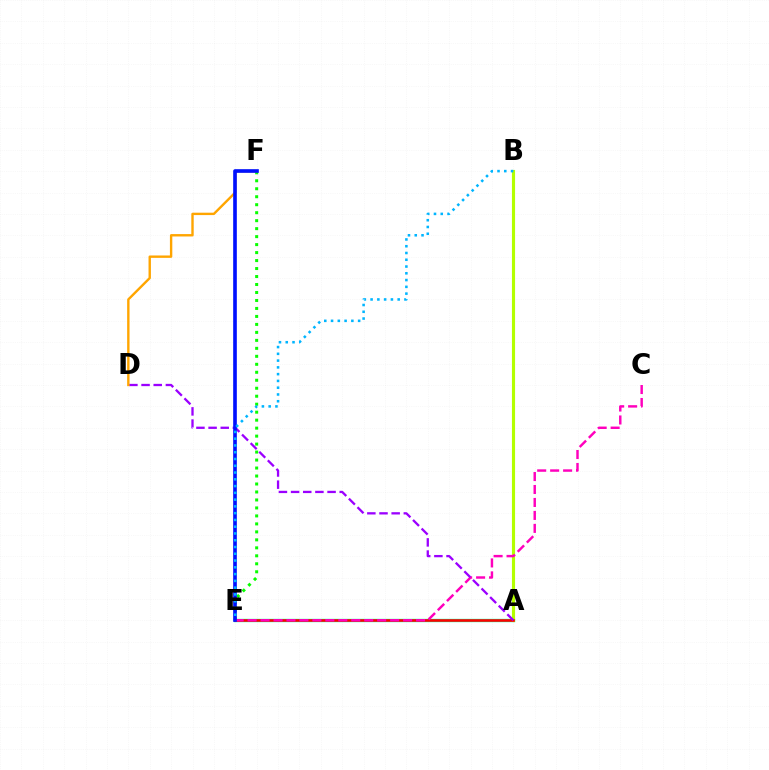{('E', 'F'): [{'color': '#08ff00', 'line_style': 'dotted', 'thickness': 2.17}, {'color': '#0010ff', 'line_style': 'solid', 'thickness': 2.62}], ('A', 'E'): [{'color': '#00ff9d', 'line_style': 'solid', 'thickness': 2.4}, {'color': '#ff0000', 'line_style': 'solid', 'thickness': 1.86}], ('A', 'B'): [{'color': '#b3ff00', 'line_style': 'solid', 'thickness': 2.26}], ('C', 'E'): [{'color': '#ff00bd', 'line_style': 'dashed', 'thickness': 1.76}], ('A', 'D'): [{'color': '#9b00ff', 'line_style': 'dashed', 'thickness': 1.65}], ('D', 'F'): [{'color': '#ffa500', 'line_style': 'solid', 'thickness': 1.72}], ('B', 'E'): [{'color': '#00b5ff', 'line_style': 'dotted', 'thickness': 1.84}]}